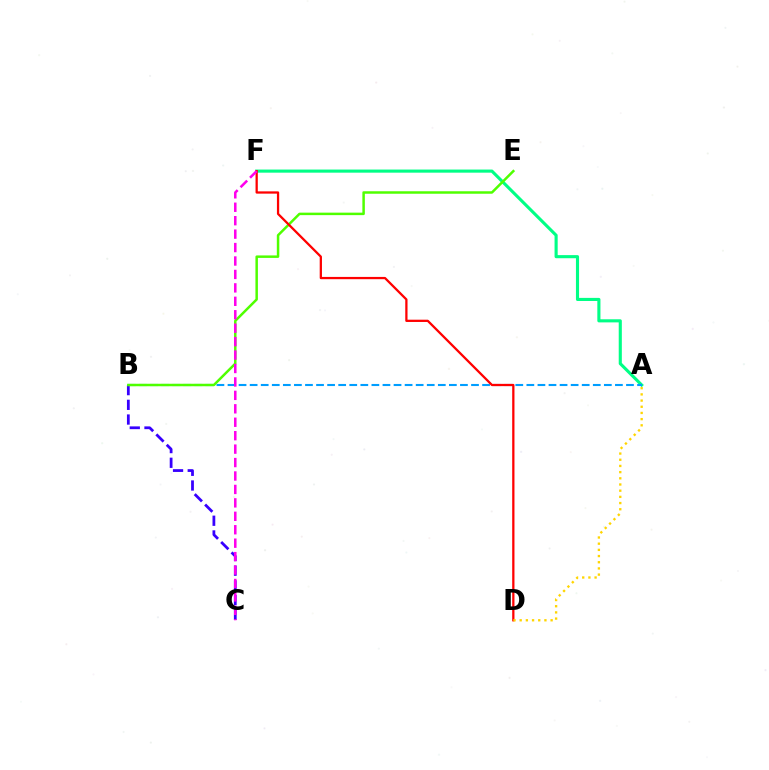{('B', 'C'): [{'color': '#3700ff', 'line_style': 'dashed', 'thickness': 2.0}], ('A', 'F'): [{'color': '#00ff86', 'line_style': 'solid', 'thickness': 2.24}], ('A', 'B'): [{'color': '#009eff', 'line_style': 'dashed', 'thickness': 1.5}], ('B', 'E'): [{'color': '#4fff00', 'line_style': 'solid', 'thickness': 1.79}], ('D', 'F'): [{'color': '#ff0000', 'line_style': 'solid', 'thickness': 1.63}], ('C', 'F'): [{'color': '#ff00ed', 'line_style': 'dashed', 'thickness': 1.83}], ('A', 'D'): [{'color': '#ffd500', 'line_style': 'dotted', 'thickness': 1.68}]}